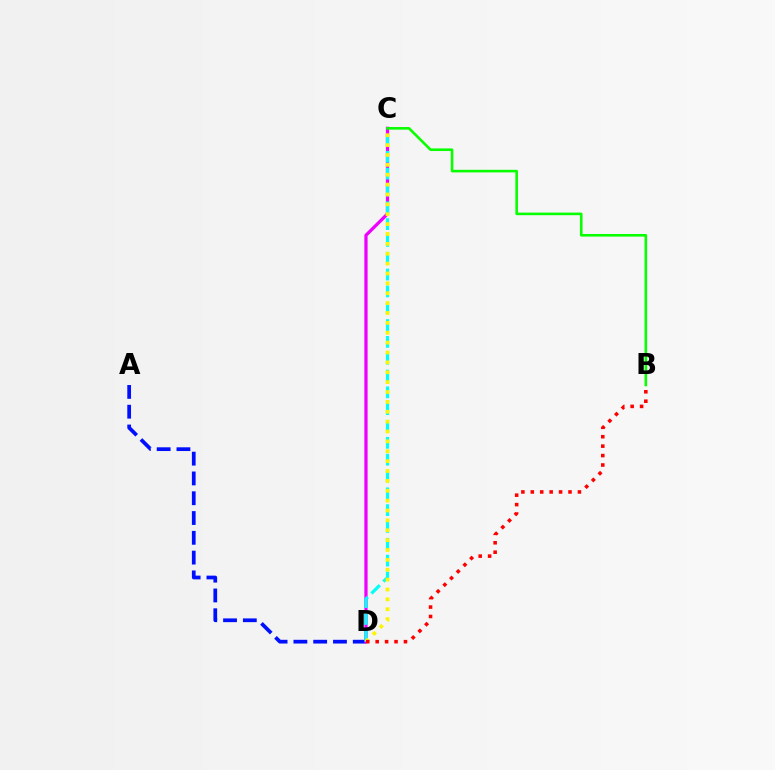{('A', 'D'): [{'color': '#0010ff', 'line_style': 'dashed', 'thickness': 2.69}], ('C', 'D'): [{'color': '#ee00ff', 'line_style': 'solid', 'thickness': 2.34}, {'color': '#00fff6', 'line_style': 'dashed', 'thickness': 2.29}, {'color': '#fcf500', 'line_style': 'dotted', 'thickness': 2.68}], ('B', 'D'): [{'color': '#ff0000', 'line_style': 'dotted', 'thickness': 2.56}], ('B', 'C'): [{'color': '#08ff00', 'line_style': 'solid', 'thickness': 1.87}]}